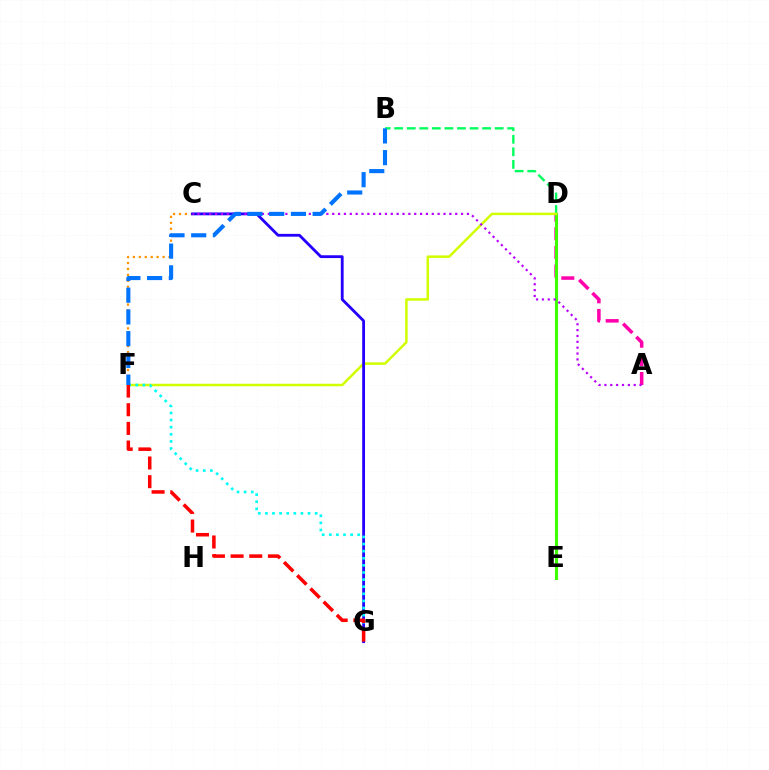{('B', 'D'): [{'color': '#00ff5c', 'line_style': 'dashed', 'thickness': 1.71}], ('A', 'D'): [{'color': '#ff00ac', 'line_style': 'dashed', 'thickness': 2.53}], ('D', 'E'): [{'color': '#3dff00', 'line_style': 'solid', 'thickness': 2.22}], ('C', 'F'): [{'color': '#ff9400', 'line_style': 'dotted', 'thickness': 1.61}], ('D', 'F'): [{'color': '#d1ff00', 'line_style': 'solid', 'thickness': 1.81}], ('C', 'G'): [{'color': '#2500ff', 'line_style': 'solid', 'thickness': 2.03}], ('A', 'C'): [{'color': '#b900ff', 'line_style': 'dotted', 'thickness': 1.59}], ('F', 'G'): [{'color': '#00fff6', 'line_style': 'dotted', 'thickness': 1.93}, {'color': '#ff0000', 'line_style': 'dashed', 'thickness': 2.54}], ('B', 'F'): [{'color': '#0074ff', 'line_style': 'dashed', 'thickness': 2.95}]}